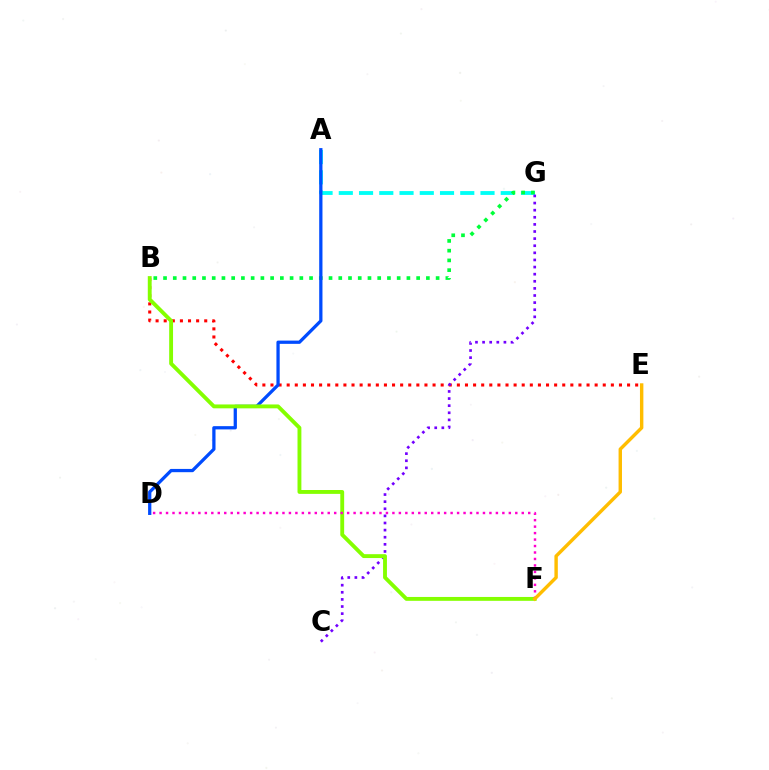{('A', 'G'): [{'color': '#00fff6', 'line_style': 'dashed', 'thickness': 2.75}], ('B', 'E'): [{'color': '#ff0000', 'line_style': 'dotted', 'thickness': 2.2}], ('B', 'G'): [{'color': '#00ff39', 'line_style': 'dotted', 'thickness': 2.65}], ('C', 'G'): [{'color': '#7200ff', 'line_style': 'dotted', 'thickness': 1.93}], ('A', 'D'): [{'color': '#004bff', 'line_style': 'solid', 'thickness': 2.35}], ('B', 'F'): [{'color': '#84ff00', 'line_style': 'solid', 'thickness': 2.78}], ('D', 'F'): [{'color': '#ff00cf', 'line_style': 'dotted', 'thickness': 1.76}], ('E', 'F'): [{'color': '#ffbd00', 'line_style': 'solid', 'thickness': 2.46}]}